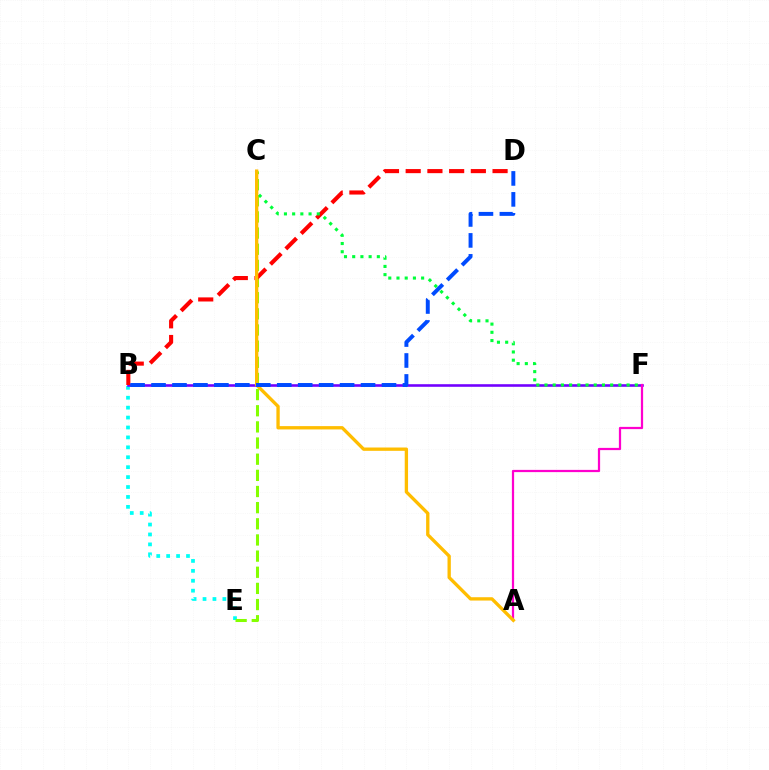{('B', 'E'): [{'color': '#00fff6', 'line_style': 'dotted', 'thickness': 2.7}], ('B', 'F'): [{'color': '#7200ff', 'line_style': 'solid', 'thickness': 1.87}], ('C', 'E'): [{'color': '#84ff00', 'line_style': 'dashed', 'thickness': 2.19}], ('A', 'F'): [{'color': '#ff00cf', 'line_style': 'solid', 'thickness': 1.61}], ('B', 'D'): [{'color': '#ff0000', 'line_style': 'dashed', 'thickness': 2.95}, {'color': '#004bff', 'line_style': 'dashed', 'thickness': 2.85}], ('C', 'F'): [{'color': '#00ff39', 'line_style': 'dotted', 'thickness': 2.23}], ('A', 'C'): [{'color': '#ffbd00', 'line_style': 'solid', 'thickness': 2.39}]}